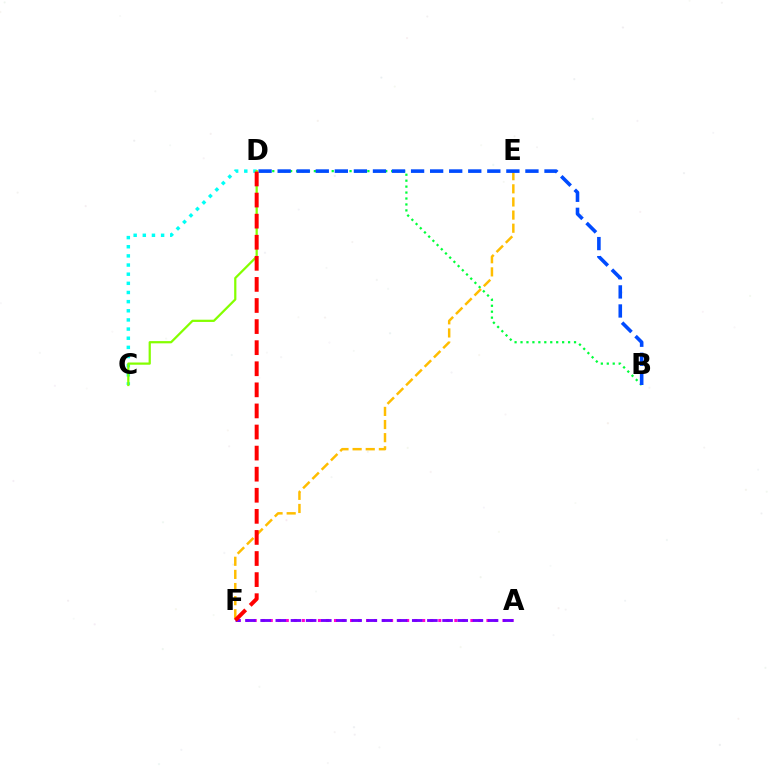{('B', 'D'): [{'color': '#00ff39', 'line_style': 'dotted', 'thickness': 1.62}, {'color': '#004bff', 'line_style': 'dashed', 'thickness': 2.59}], ('E', 'F'): [{'color': '#ffbd00', 'line_style': 'dashed', 'thickness': 1.78}], ('A', 'F'): [{'color': '#ff00cf', 'line_style': 'dotted', 'thickness': 2.18}, {'color': '#7200ff', 'line_style': 'dashed', 'thickness': 2.06}], ('C', 'D'): [{'color': '#00fff6', 'line_style': 'dotted', 'thickness': 2.49}, {'color': '#84ff00', 'line_style': 'solid', 'thickness': 1.61}], ('D', 'F'): [{'color': '#ff0000', 'line_style': 'dashed', 'thickness': 2.86}]}